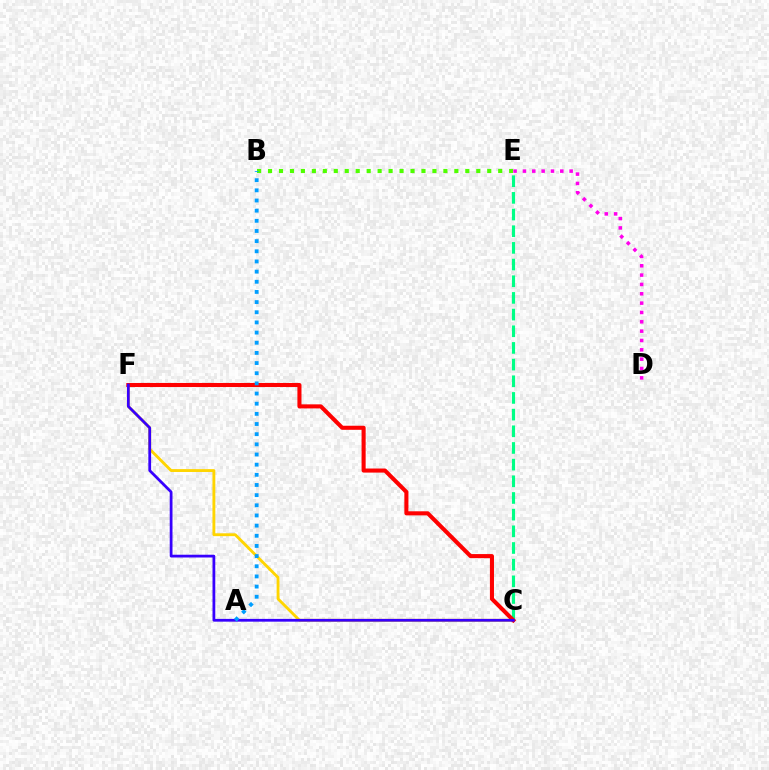{('C', 'E'): [{'color': '#00ff86', 'line_style': 'dashed', 'thickness': 2.26}], ('B', 'E'): [{'color': '#4fff00', 'line_style': 'dotted', 'thickness': 2.98}], ('D', 'E'): [{'color': '#ff00ed', 'line_style': 'dotted', 'thickness': 2.54}], ('C', 'F'): [{'color': '#ffd500', 'line_style': 'solid', 'thickness': 2.06}, {'color': '#ff0000', 'line_style': 'solid', 'thickness': 2.93}, {'color': '#3700ff', 'line_style': 'solid', 'thickness': 1.99}], ('A', 'B'): [{'color': '#009eff', 'line_style': 'dotted', 'thickness': 2.76}]}